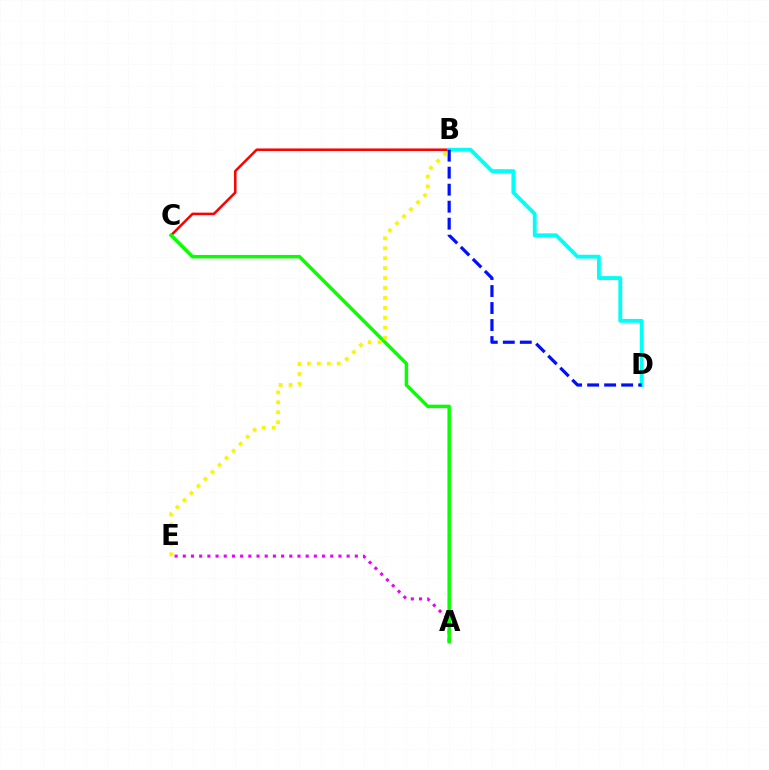{('B', 'C'): [{'color': '#ff0000', 'line_style': 'solid', 'thickness': 1.81}], ('B', 'D'): [{'color': '#00fff6', 'line_style': 'solid', 'thickness': 2.78}, {'color': '#0010ff', 'line_style': 'dashed', 'thickness': 2.31}], ('A', 'E'): [{'color': '#ee00ff', 'line_style': 'dotted', 'thickness': 2.23}], ('A', 'C'): [{'color': '#08ff00', 'line_style': 'solid', 'thickness': 2.5}], ('B', 'E'): [{'color': '#fcf500', 'line_style': 'dotted', 'thickness': 2.7}]}